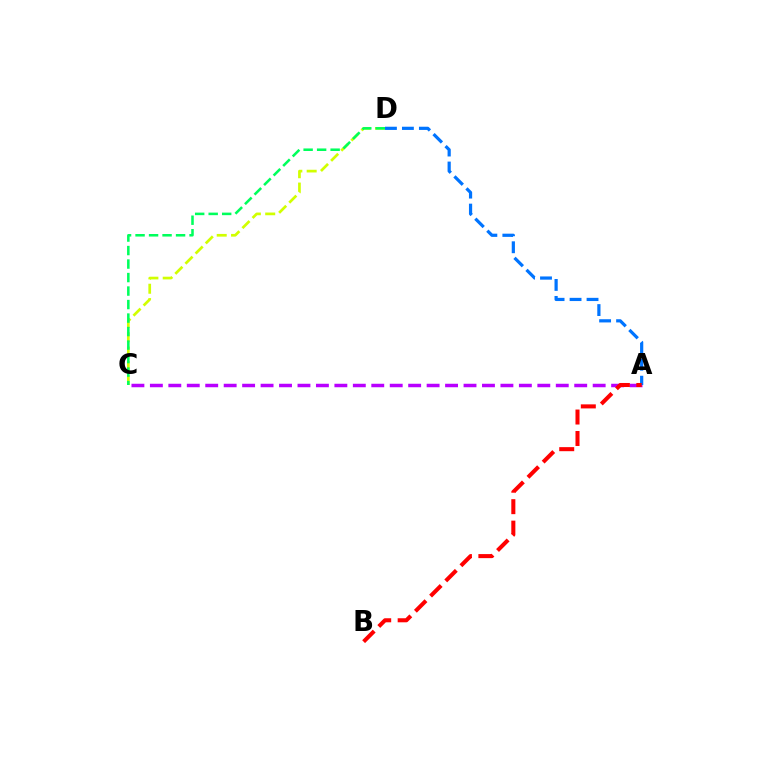{('C', 'D'): [{'color': '#d1ff00', 'line_style': 'dashed', 'thickness': 1.95}, {'color': '#00ff5c', 'line_style': 'dashed', 'thickness': 1.83}], ('A', 'C'): [{'color': '#b900ff', 'line_style': 'dashed', 'thickness': 2.51}], ('A', 'D'): [{'color': '#0074ff', 'line_style': 'dashed', 'thickness': 2.31}], ('A', 'B'): [{'color': '#ff0000', 'line_style': 'dashed', 'thickness': 2.92}]}